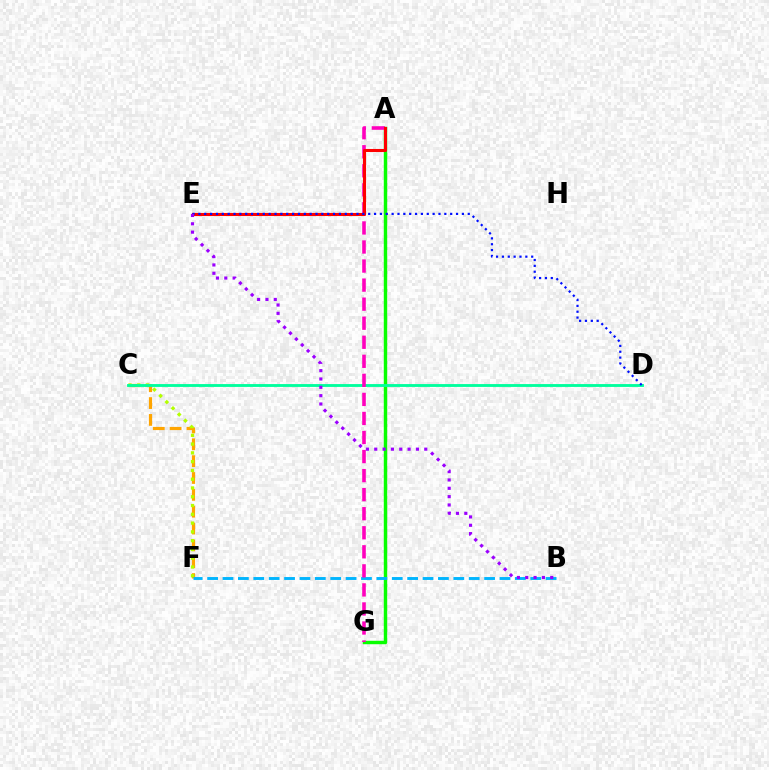{('A', 'G'): [{'color': '#08ff00', 'line_style': 'solid', 'thickness': 2.47}, {'color': '#ff00bd', 'line_style': 'dashed', 'thickness': 2.59}], ('C', 'F'): [{'color': '#ffa500', 'line_style': 'dashed', 'thickness': 2.29}, {'color': '#b3ff00', 'line_style': 'dotted', 'thickness': 2.38}], ('C', 'D'): [{'color': '#00ff9d', 'line_style': 'solid', 'thickness': 2.05}], ('B', 'F'): [{'color': '#00b5ff', 'line_style': 'dashed', 'thickness': 2.09}], ('A', 'E'): [{'color': '#ff0000', 'line_style': 'solid', 'thickness': 2.21}], ('D', 'E'): [{'color': '#0010ff', 'line_style': 'dotted', 'thickness': 1.59}], ('B', 'E'): [{'color': '#9b00ff', 'line_style': 'dotted', 'thickness': 2.26}]}